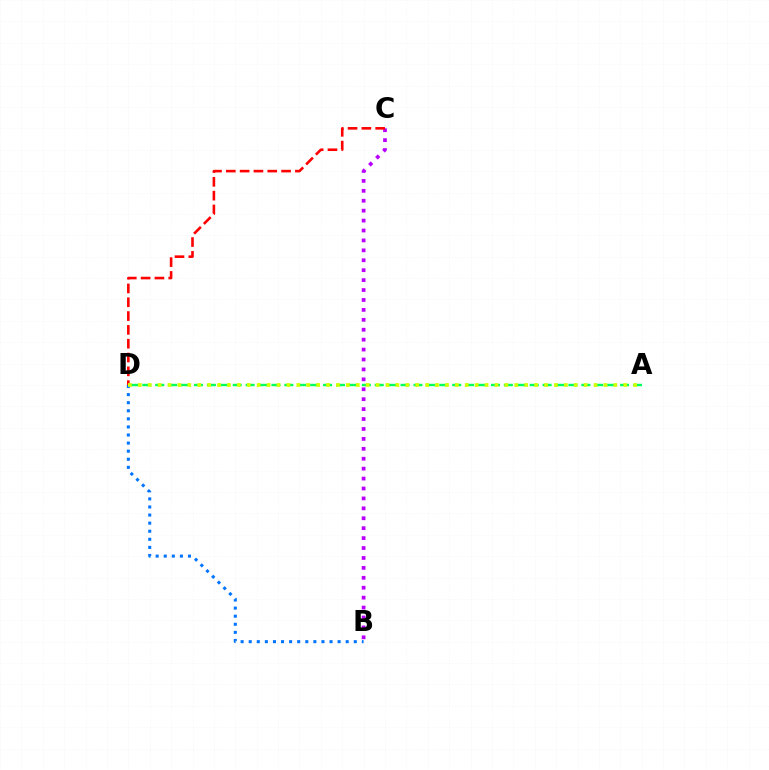{('B', 'C'): [{'color': '#b900ff', 'line_style': 'dotted', 'thickness': 2.7}], ('C', 'D'): [{'color': '#ff0000', 'line_style': 'dashed', 'thickness': 1.88}], ('A', 'D'): [{'color': '#00ff5c', 'line_style': 'dashed', 'thickness': 1.75}, {'color': '#d1ff00', 'line_style': 'dotted', 'thickness': 2.69}], ('B', 'D'): [{'color': '#0074ff', 'line_style': 'dotted', 'thickness': 2.2}]}